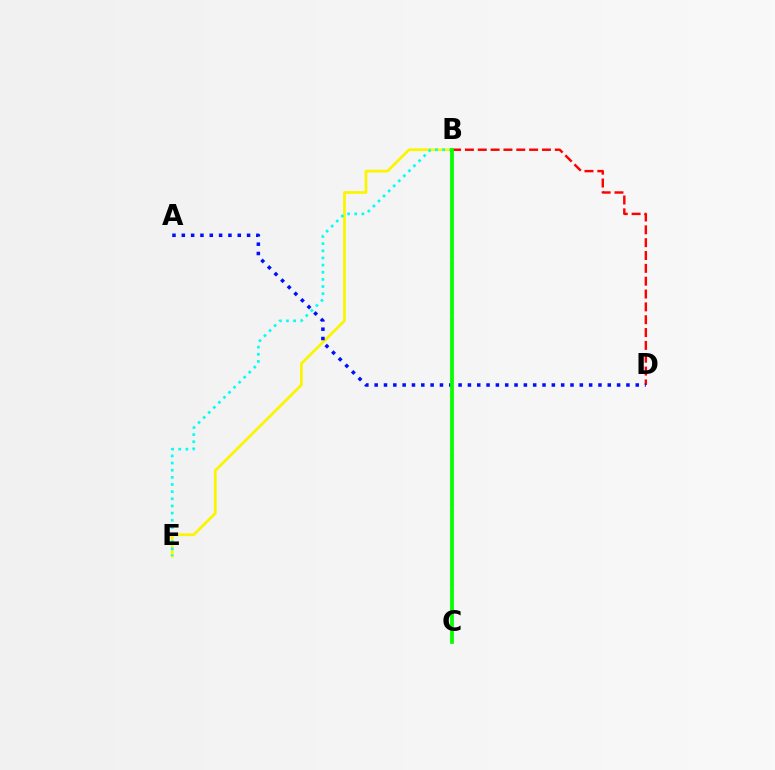{('B', 'E'): [{'color': '#fcf500', 'line_style': 'solid', 'thickness': 1.97}, {'color': '#00fff6', 'line_style': 'dotted', 'thickness': 1.94}], ('B', 'C'): [{'color': '#ee00ff', 'line_style': 'dotted', 'thickness': 1.68}, {'color': '#08ff00', 'line_style': 'solid', 'thickness': 2.71}], ('B', 'D'): [{'color': '#ff0000', 'line_style': 'dashed', 'thickness': 1.74}], ('A', 'D'): [{'color': '#0010ff', 'line_style': 'dotted', 'thickness': 2.53}]}